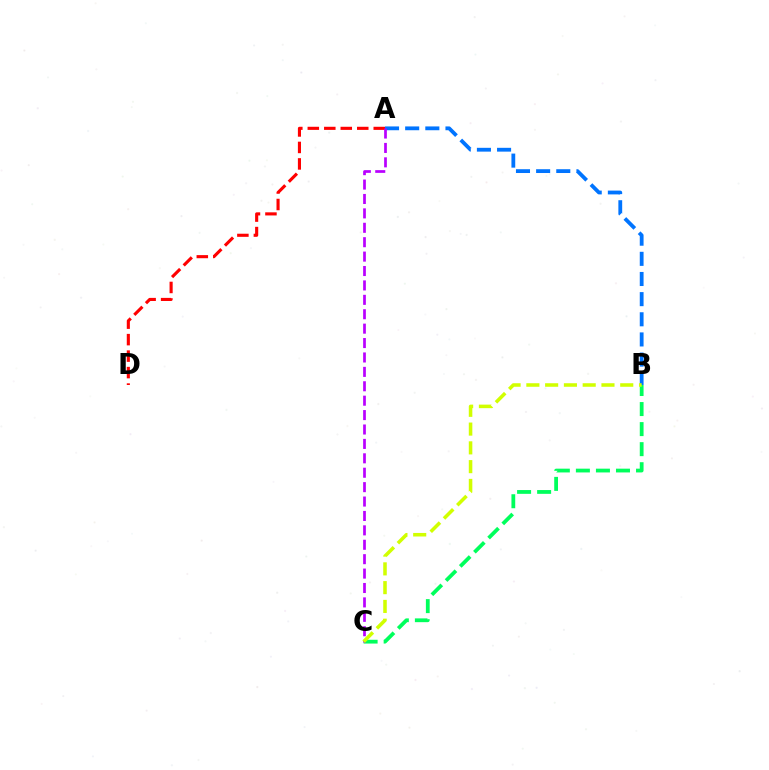{('B', 'C'): [{'color': '#00ff5c', 'line_style': 'dashed', 'thickness': 2.72}, {'color': '#d1ff00', 'line_style': 'dashed', 'thickness': 2.55}], ('A', 'B'): [{'color': '#0074ff', 'line_style': 'dashed', 'thickness': 2.74}], ('A', 'D'): [{'color': '#ff0000', 'line_style': 'dashed', 'thickness': 2.24}], ('A', 'C'): [{'color': '#b900ff', 'line_style': 'dashed', 'thickness': 1.96}]}